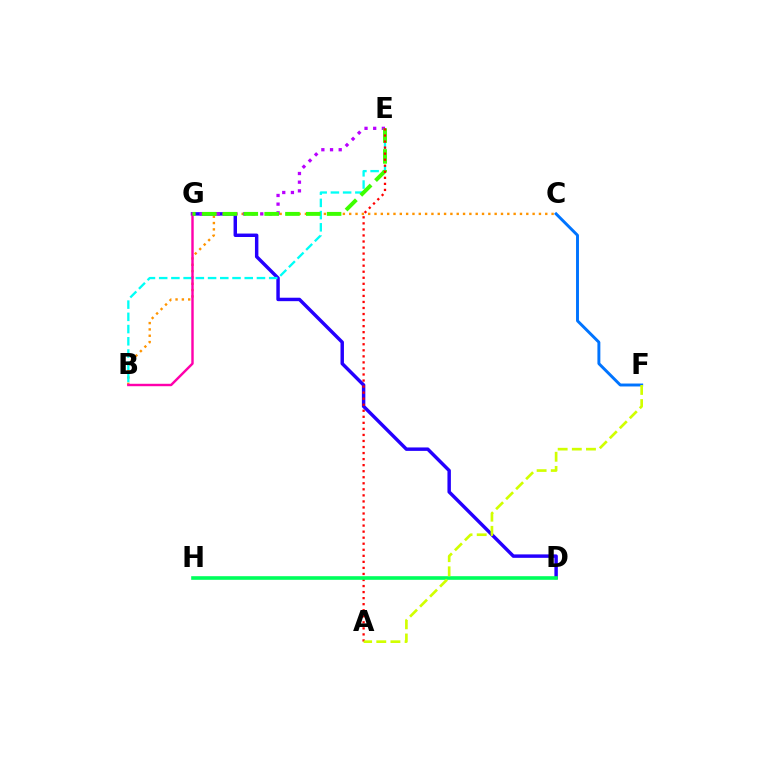{('D', 'G'): [{'color': '#2500ff', 'line_style': 'solid', 'thickness': 2.48}], ('B', 'C'): [{'color': '#ff9400', 'line_style': 'dotted', 'thickness': 1.72}], ('C', 'F'): [{'color': '#0074ff', 'line_style': 'solid', 'thickness': 2.11}], ('B', 'E'): [{'color': '#00fff6', 'line_style': 'dashed', 'thickness': 1.66}], ('B', 'G'): [{'color': '#ff00ac', 'line_style': 'solid', 'thickness': 1.75}], ('E', 'G'): [{'color': '#b900ff', 'line_style': 'dotted', 'thickness': 2.36}, {'color': '#3dff00', 'line_style': 'dashed', 'thickness': 2.83}], ('A', 'E'): [{'color': '#ff0000', 'line_style': 'dotted', 'thickness': 1.64}], ('D', 'H'): [{'color': '#00ff5c', 'line_style': 'solid', 'thickness': 2.61}], ('A', 'F'): [{'color': '#d1ff00', 'line_style': 'dashed', 'thickness': 1.92}]}